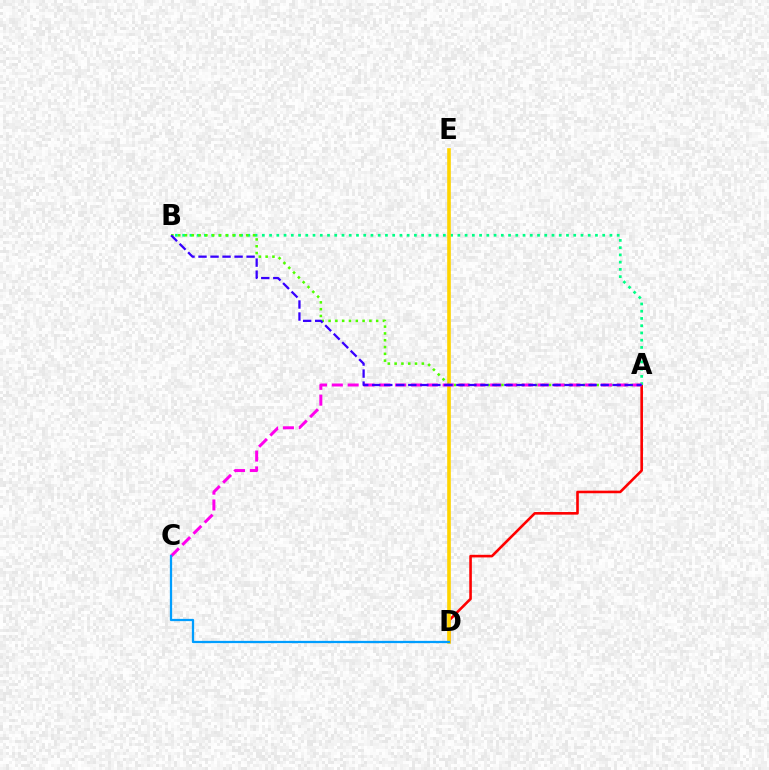{('A', 'D'): [{'color': '#ff0000', 'line_style': 'solid', 'thickness': 1.88}], ('A', 'B'): [{'color': '#00ff86', 'line_style': 'dotted', 'thickness': 1.97}, {'color': '#4fff00', 'line_style': 'dotted', 'thickness': 1.85}, {'color': '#3700ff', 'line_style': 'dashed', 'thickness': 1.63}], ('D', 'E'): [{'color': '#ffd500', 'line_style': 'solid', 'thickness': 2.61}], ('A', 'C'): [{'color': '#ff00ed', 'line_style': 'dashed', 'thickness': 2.15}], ('C', 'D'): [{'color': '#009eff', 'line_style': 'solid', 'thickness': 1.63}]}